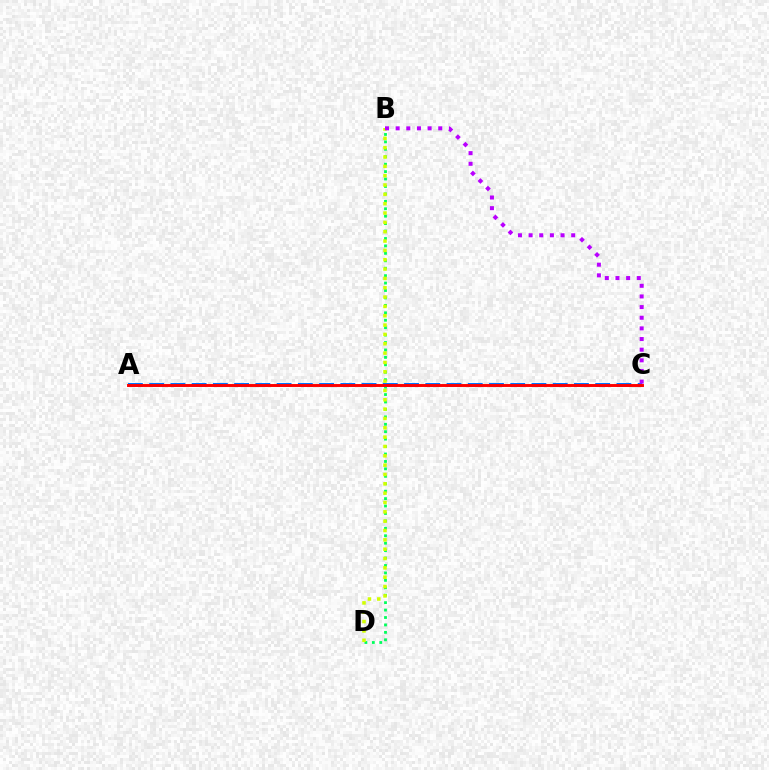{('A', 'C'): [{'color': '#0074ff', 'line_style': 'dashed', 'thickness': 2.89}, {'color': '#ff0000', 'line_style': 'solid', 'thickness': 2.1}], ('B', 'D'): [{'color': '#00ff5c', 'line_style': 'dotted', 'thickness': 2.02}, {'color': '#d1ff00', 'line_style': 'dotted', 'thickness': 2.54}], ('B', 'C'): [{'color': '#b900ff', 'line_style': 'dotted', 'thickness': 2.89}]}